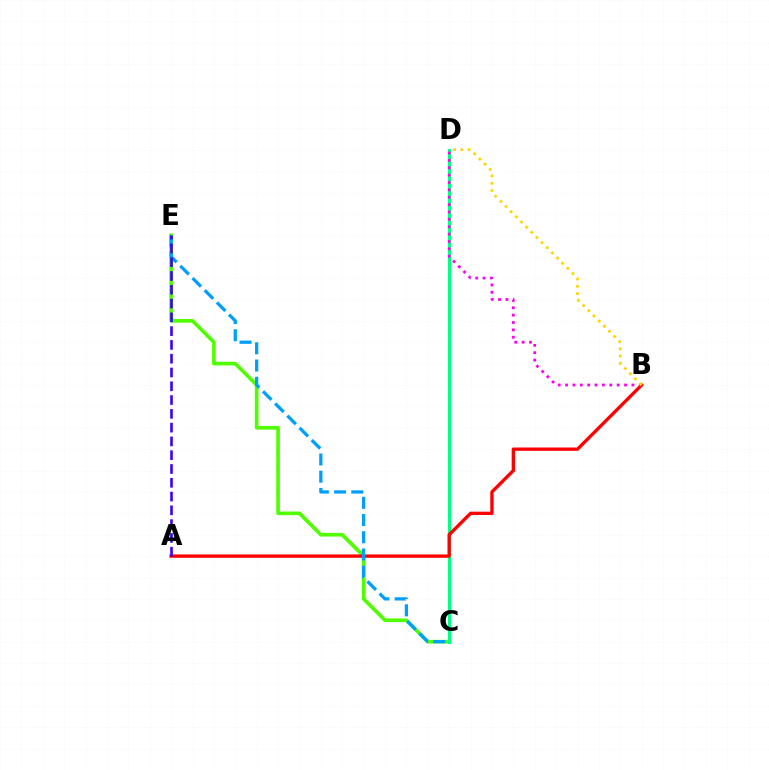{('C', 'E'): [{'color': '#4fff00', 'line_style': 'solid', 'thickness': 2.63}, {'color': '#009eff', 'line_style': 'dashed', 'thickness': 2.34}], ('C', 'D'): [{'color': '#00ff86', 'line_style': 'solid', 'thickness': 2.21}], ('A', 'B'): [{'color': '#ff0000', 'line_style': 'solid', 'thickness': 2.4}], ('A', 'E'): [{'color': '#3700ff', 'line_style': 'dashed', 'thickness': 1.87}], ('B', 'D'): [{'color': '#ff00ed', 'line_style': 'dotted', 'thickness': 2.0}, {'color': '#ffd500', 'line_style': 'dotted', 'thickness': 1.98}]}